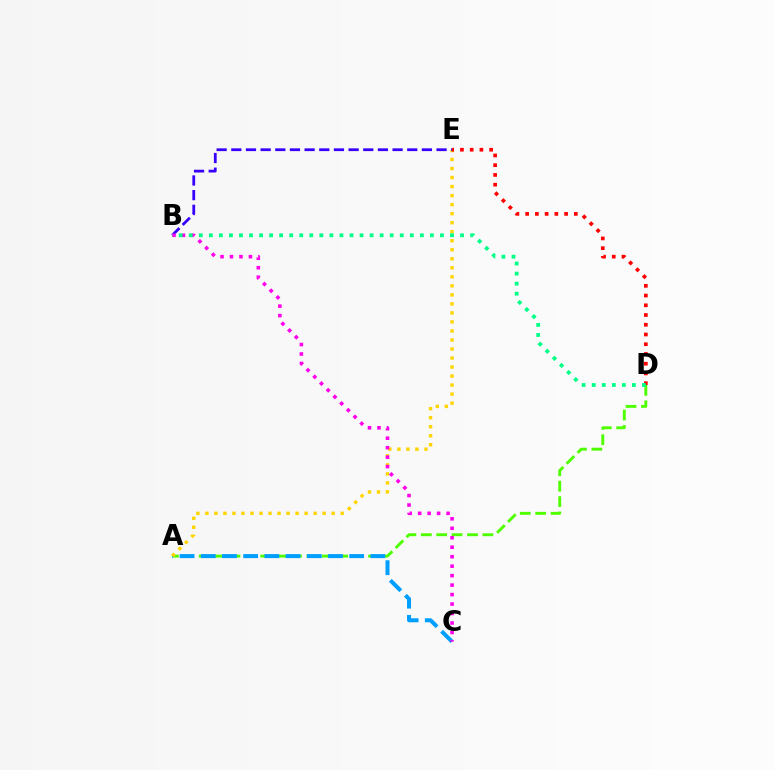{('A', 'D'): [{'color': '#4fff00', 'line_style': 'dashed', 'thickness': 2.09}], ('A', 'C'): [{'color': '#009eff', 'line_style': 'dashed', 'thickness': 2.88}], ('A', 'E'): [{'color': '#ffd500', 'line_style': 'dotted', 'thickness': 2.45}], ('B', 'E'): [{'color': '#3700ff', 'line_style': 'dashed', 'thickness': 1.99}], ('B', 'C'): [{'color': '#ff00ed', 'line_style': 'dotted', 'thickness': 2.57}], ('D', 'E'): [{'color': '#ff0000', 'line_style': 'dotted', 'thickness': 2.64}], ('B', 'D'): [{'color': '#00ff86', 'line_style': 'dotted', 'thickness': 2.73}]}